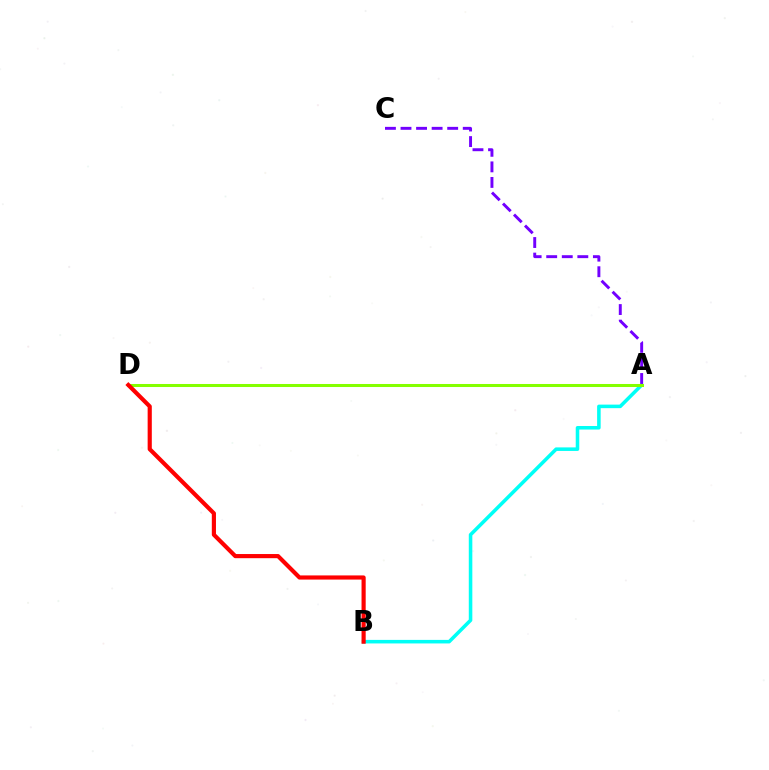{('A', 'B'): [{'color': '#00fff6', 'line_style': 'solid', 'thickness': 2.55}], ('A', 'C'): [{'color': '#7200ff', 'line_style': 'dashed', 'thickness': 2.11}], ('A', 'D'): [{'color': '#84ff00', 'line_style': 'solid', 'thickness': 2.18}], ('B', 'D'): [{'color': '#ff0000', 'line_style': 'solid', 'thickness': 2.99}]}